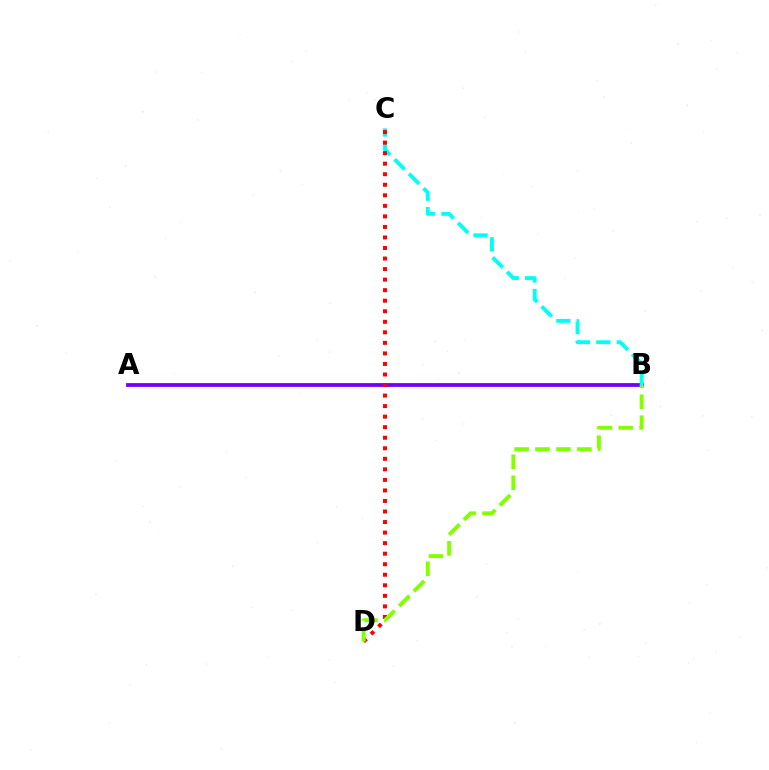{('A', 'B'): [{'color': '#7200ff', 'line_style': 'solid', 'thickness': 2.72}], ('B', 'C'): [{'color': '#00fff6', 'line_style': 'dashed', 'thickness': 2.78}], ('C', 'D'): [{'color': '#ff0000', 'line_style': 'dotted', 'thickness': 2.86}], ('B', 'D'): [{'color': '#84ff00', 'line_style': 'dashed', 'thickness': 2.84}]}